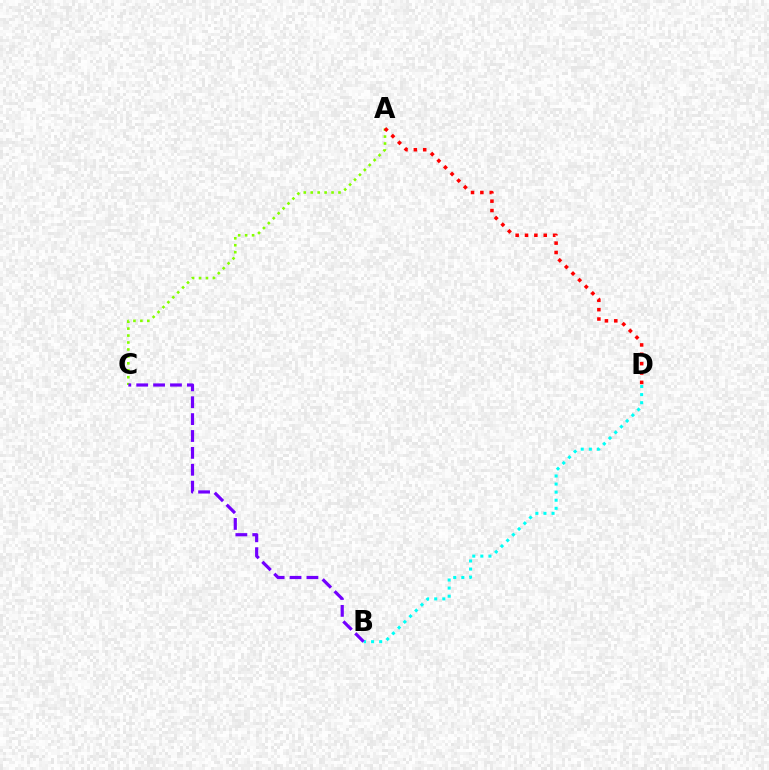{('A', 'C'): [{'color': '#84ff00', 'line_style': 'dotted', 'thickness': 1.89}], ('A', 'D'): [{'color': '#ff0000', 'line_style': 'dotted', 'thickness': 2.54}], ('B', 'D'): [{'color': '#00fff6', 'line_style': 'dotted', 'thickness': 2.2}], ('B', 'C'): [{'color': '#7200ff', 'line_style': 'dashed', 'thickness': 2.29}]}